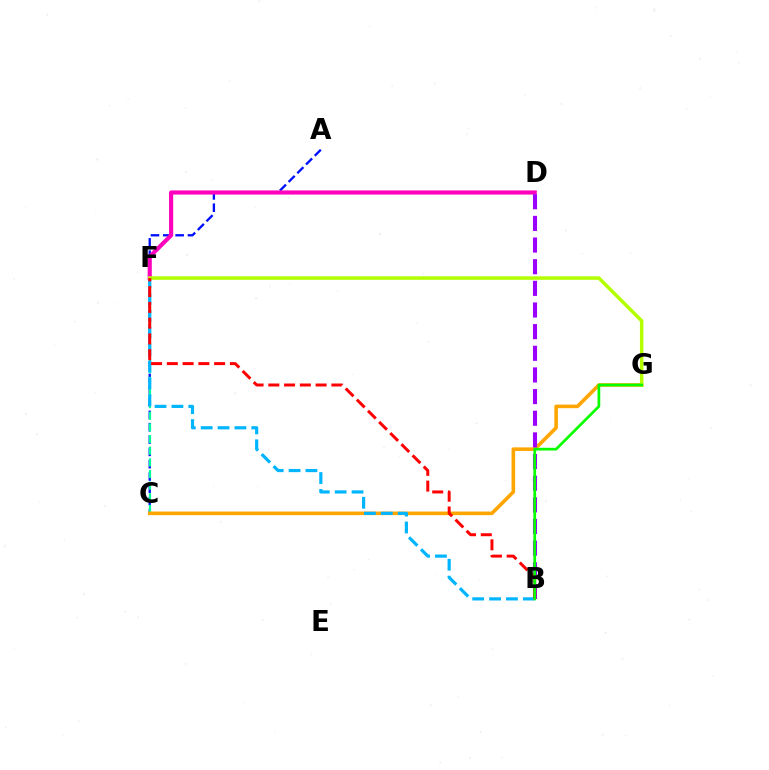{('A', 'C'): [{'color': '#0010ff', 'line_style': 'dashed', 'thickness': 1.67}], ('C', 'F'): [{'color': '#00ff9d', 'line_style': 'dashed', 'thickness': 1.58}], ('C', 'G'): [{'color': '#ffa500', 'line_style': 'solid', 'thickness': 2.58}], ('B', 'F'): [{'color': '#00b5ff', 'line_style': 'dashed', 'thickness': 2.29}, {'color': '#ff0000', 'line_style': 'dashed', 'thickness': 2.14}], ('D', 'F'): [{'color': '#ff00bd', 'line_style': 'solid', 'thickness': 2.98}], ('F', 'G'): [{'color': '#b3ff00', 'line_style': 'solid', 'thickness': 2.5}], ('B', 'D'): [{'color': '#9b00ff', 'line_style': 'dashed', 'thickness': 2.94}], ('B', 'G'): [{'color': '#08ff00', 'line_style': 'solid', 'thickness': 1.97}]}